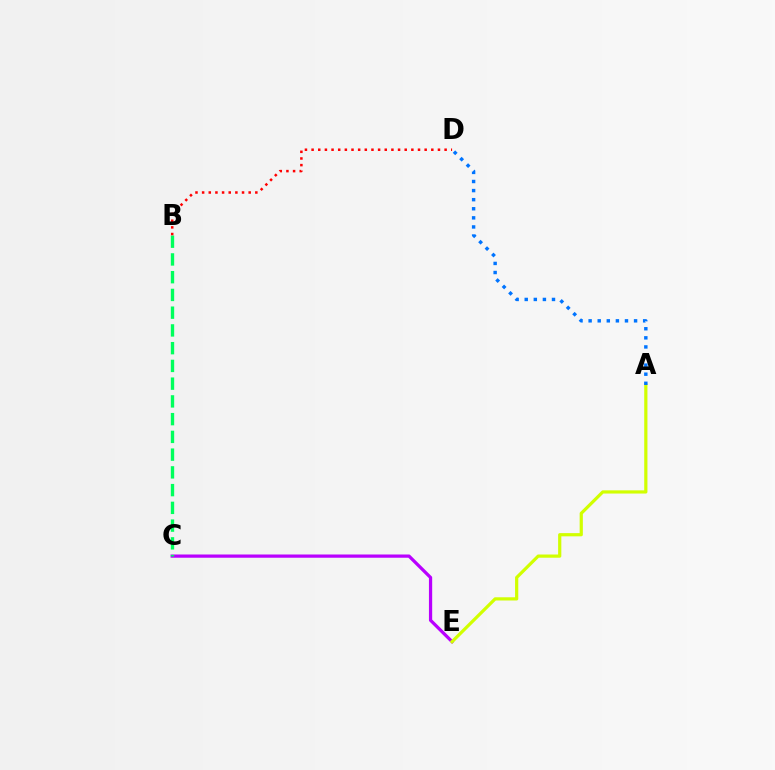{('C', 'E'): [{'color': '#b900ff', 'line_style': 'solid', 'thickness': 2.33}], ('A', 'E'): [{'color': '#d1ff00', 'line_style': 'solid', 'thickness': 2.31}], ('B', 'C'): [{'color': '#00ff5c', 'line_style': 'dashed', 'thickness': 2.41}], ('A', 'D'): [{'color': '#0074ff', 'line_style': 'dotted', 'thickness': 2.47}], ('B', 'D'): [{'color': '#ff0000', 'line_style': 'dotted', 'thickness': 1.81}]}